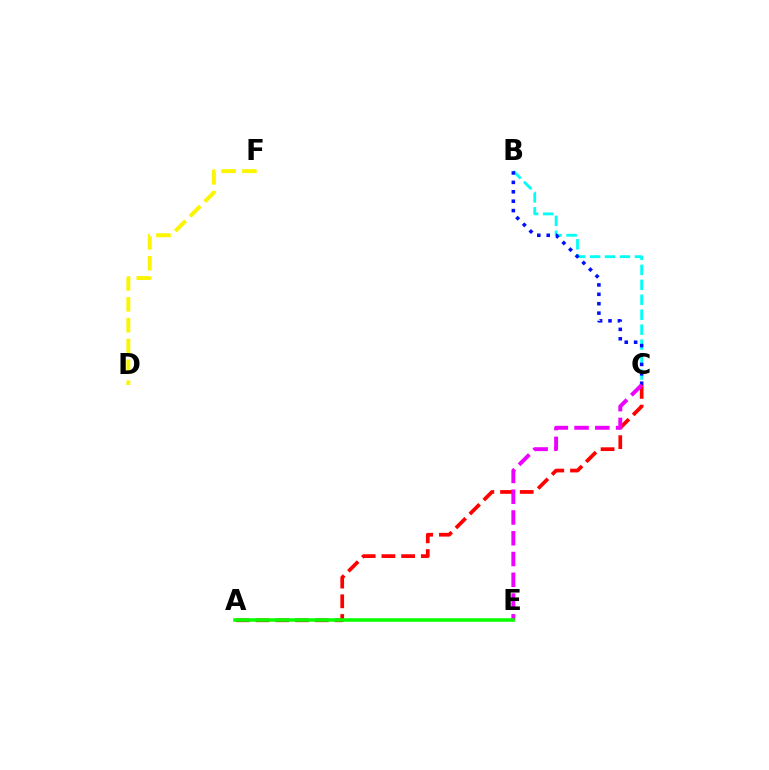{('D', 'F'): [{'color': '#fcf500', 'line_style': 'dashed', 'thickness': 2.83}], ('A', 'C'): [{'color': '#ff0000', 'line_style': 'dashed', 'thickness': 2.68}], ('B', 'C'): [{'color': '#00fff6', 'line_style': 'dashed', 'thickness': 2.03}, {'color': '#0010ff', 'line_style': 'dotted', 'thickness': 2.56}], ('C', 'E'): [{'color': '#ee00ff', 'line_style': 'dashed', 'thickness': 2.82}], ('A', 'E'): [{'color': '#08ff00', 'line_style': 'solid', 'thickness': 2.55}]}